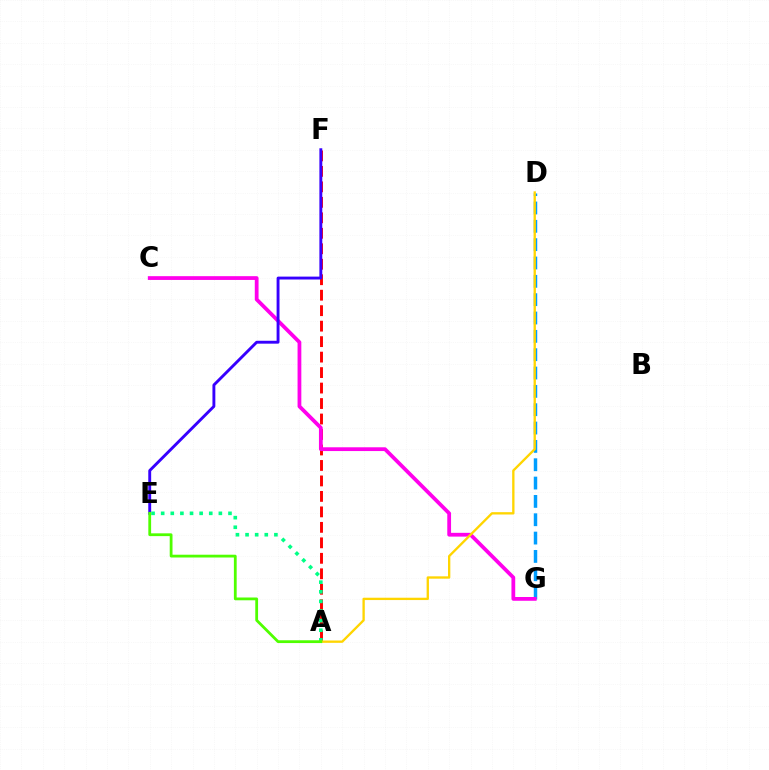{('D', 'G'): [{'color': '#009eff', 'line_style': 'dashed', 'thickness': 2.49}], ('A', 'F'): [{'color': '#ff0000', 'line_style': 'dashed', 'thickness': 2.1}], ('C', 'G'): [{'color': '#ff00ed', 'line_style': 'solid', 'thickness': 2.72}], ('E', 'F'): [{'color': '#3700ff', 'line_style': 'solid', 'thickness': 2.08}], ('A', 'E'): [{'color': '#00ff86', 'line_style': 'dotted', 'thickness': 2.61}, {'color': '#4fff00', 'line_style': 'solid', 'thickness': 2.01}], ('A', 'D'): [{'color': '#ffd500', 'line_style': 'solid', 'thickness': 1.68}]}